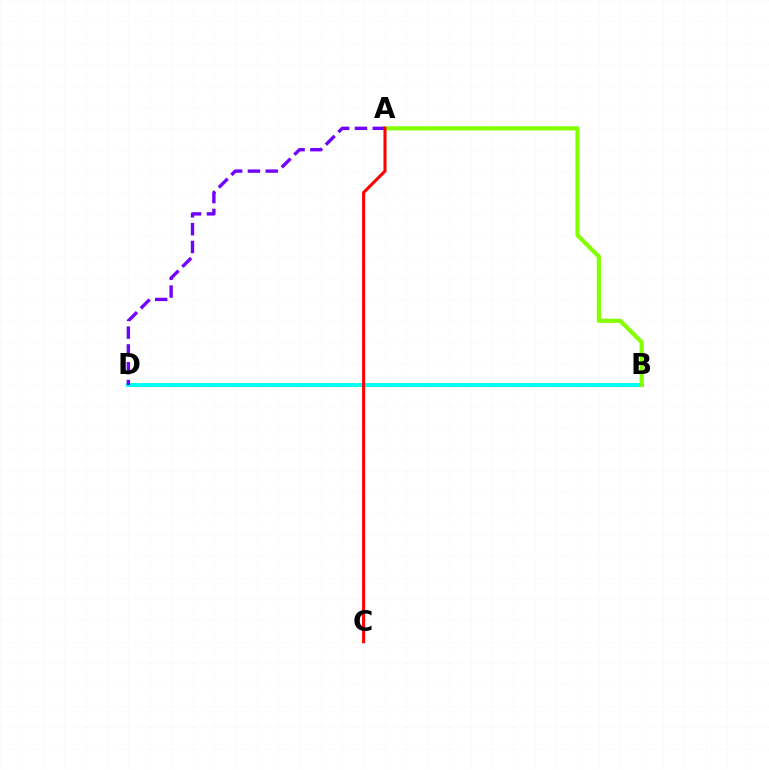{('B', 'D'): [{'color': '#00fff6', 'line_style': 'solid', 'thickness': 2.81}], ('A', 'B'): [{'color': '#84ff00', 'line_style': 'solid', 'thickness': 3.0}], ('A', 'D'): [{'color': '#7200ff', 'line_style': 'dashed', 'thickness': 2.42}], ('A', 'C'): [{'color': '#ff0000', 'line_style': 'solid', 'thickness': 2.22}]}